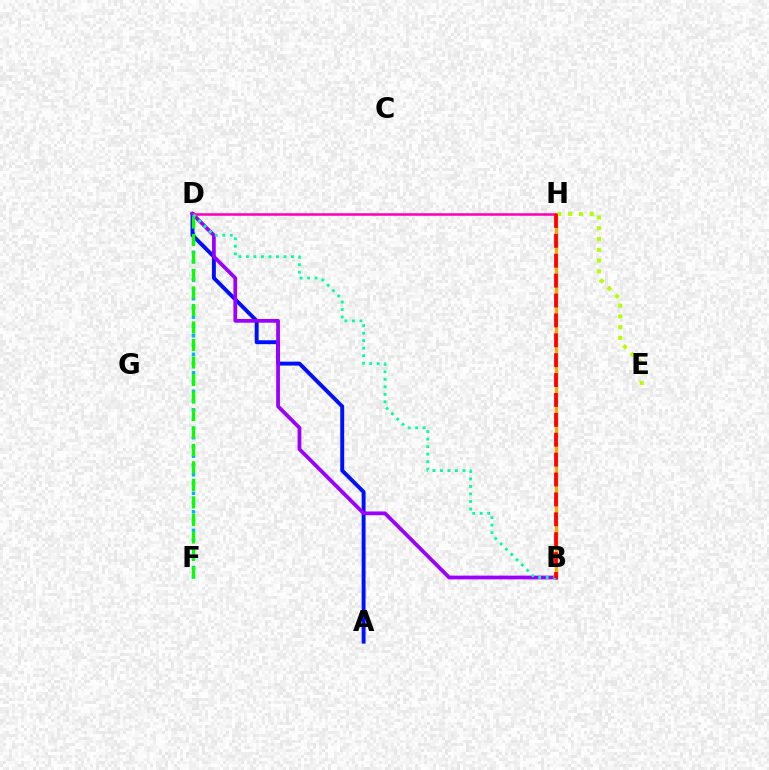{('D', 'F'): [{'color': '#00b5ff', 'line_style': 'dotted', 'thickness': 2.52}, {'color': '#08ff00', 'line_style': 'dashed', 'thickness': 2.38}], ('A', 'D'): [{'color': '#0010ff', 'line_style': 'solid', 'thickness': 2.83}], ('B', 'H'): [{'color': '#ffa500', 'line_style': 'solid', 'thickness': 2.37}, {'color': '#ff0000', 'line_style': 'dashed', 'thickness': 2.7}], ('B', 'D'): [{'color': '#9b00ff', 'line_style': 'solid', 'thickness': 2.7}, {'color': '#00ff9d', 'line_style': 'dotted', 'thickness': 2.04}], ('D', 'H'): [{'color': '#ff00bd', 'line_style': 'solid', 'thickness': 1.84}], ('E', 'H'): [{'color': '#b3ff00', 'line_style': 'dotted', 'thickness': 2.93}]}